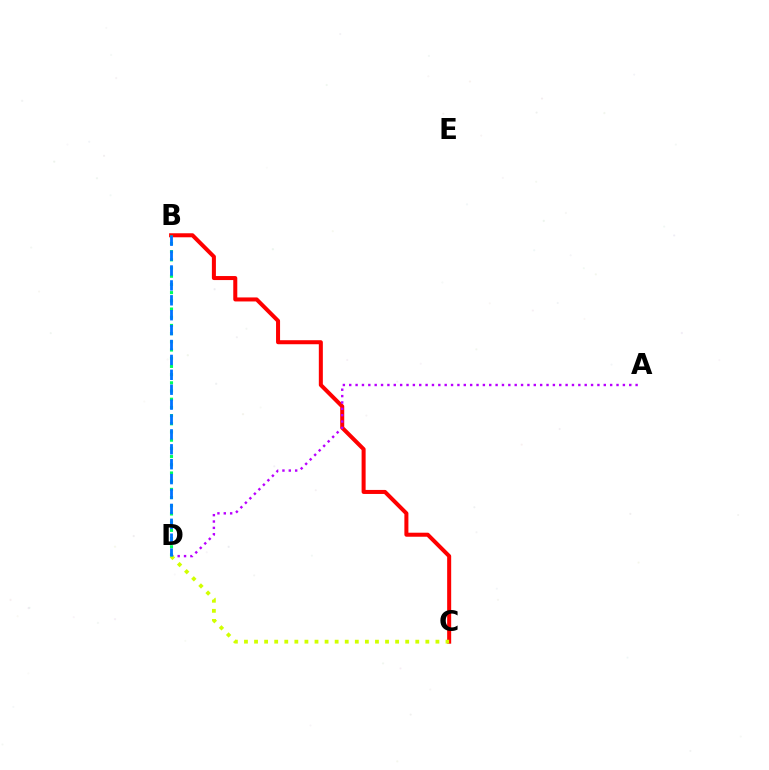{('B', 'C'): [{'color': '#ff0000', 'line_style': 'solid', 'thickness': 2.9}], ('A', 'D'): [{'color': '#b900ff', 'line_style': 'dotted', 'thickness': 1.73}], ('C', 'D'): [{'color': '#d1ff00', 'line_style': 'dotted', 'thickness': 2.74}], ('B', 'D'): [{'color': '#00ff5c', 'line_style': 'dotted', 'thickness': 2.23}, {'color': '#0074ff', 'line_style': 'dashed', 'thickness': 2.02}]}